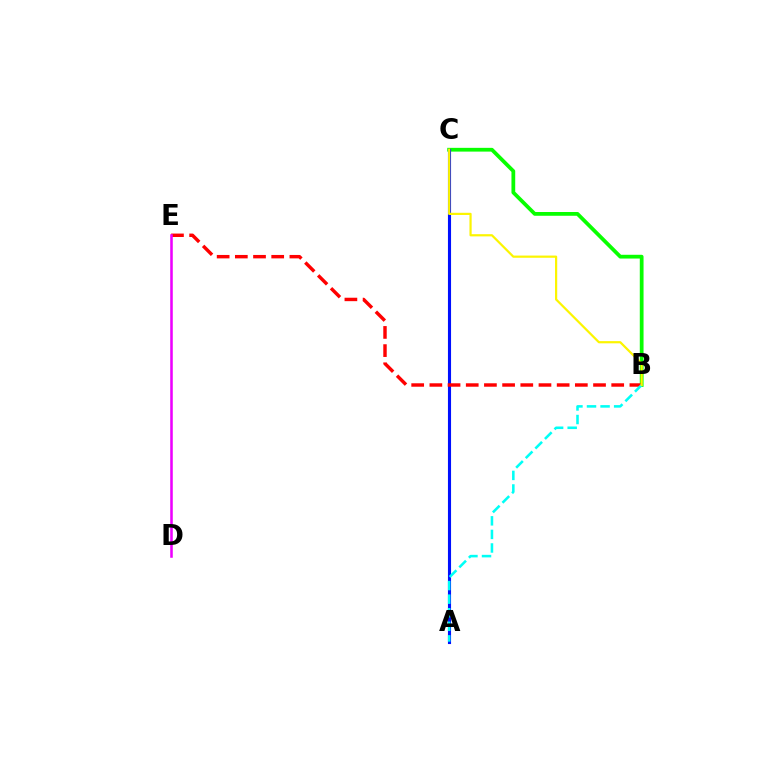{('B', 'C'): [{'color': '#08ff00', 'line_style': 'solid', 'thickness': 2.71}, {'color': '#fcf500', 'line_style': 'solid', 'thickness': 1.58}], ('A', 'C'): [{'color': '#0010ff', 'line_style': 'solid', 'thickness': 2.23}], ('B', 'E'): [{'color': '#ff0000', 'line_style': 'dashed', 'thickness': 2.47}], ('A', 'B'): [{'color': '#00fff6', 'line_style': 'dashed', 'thickness': 1.84}], ('D', 'E'): [{'color': '#ee00ff', 'line_style': 'solid', 'thickness': 1.84}]}